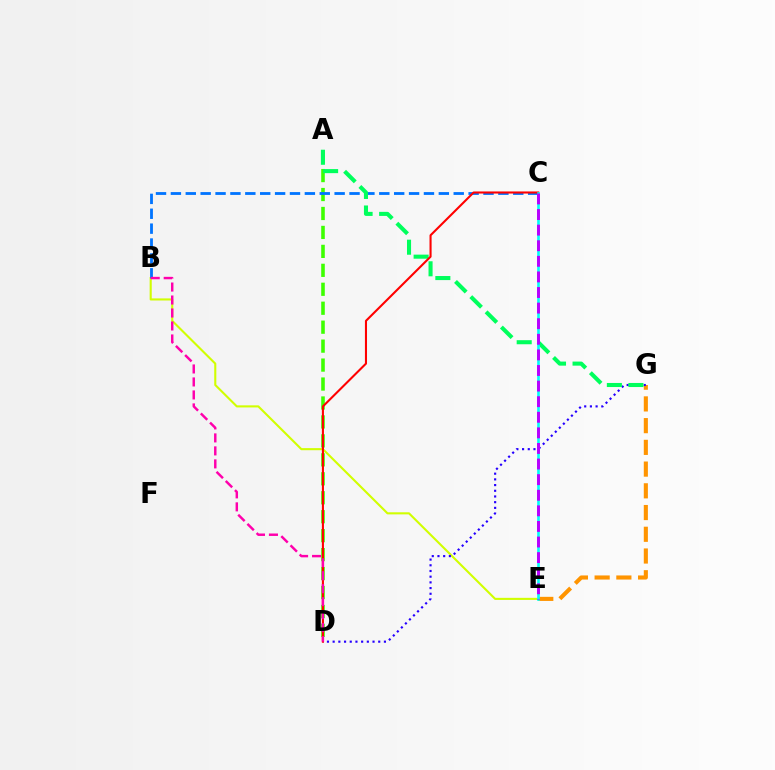{('E', 'G'): [{'color': '#ff9400', 'line_style': 'dashed', 'thickness': 2.95}], ('B', 'E'): [{'color': '#d1ff00', 'line_style': 'solid', 'thickness': 1.51}], ('D', 'G'): [{'color': '#2500ff', 'line_style': 'dotted', 'thickness': 1.55}], ('A', 'D'): [{'color': '#3dff00', 'line_style': 'dashed', 'thickness': 2.57}], ('B', 'C'): [{'color': '#0074ff', 'line_style': 'dashed', 'thickness': 2.02}], ('A', 'G'): [{'color': '#00ff5c', 'line_style': 'dashed', 'thickness': 2.93}], ('C', 'D'): [{'color': '#ff0000', 'line_style': 'solid', 'thickness': 1.5}], ('B', 'D'): [{'color': '#ff00ac', 'line_style': 'dashed', 'thickness': 1.76}], ('C', 'E'): [{'color': '#00fff6', 'line_style': 'solid', 'thickness': 1.89}, {'color': '#b900ff', 'line_style': 'dashed', 'thickness': 2.12}]}